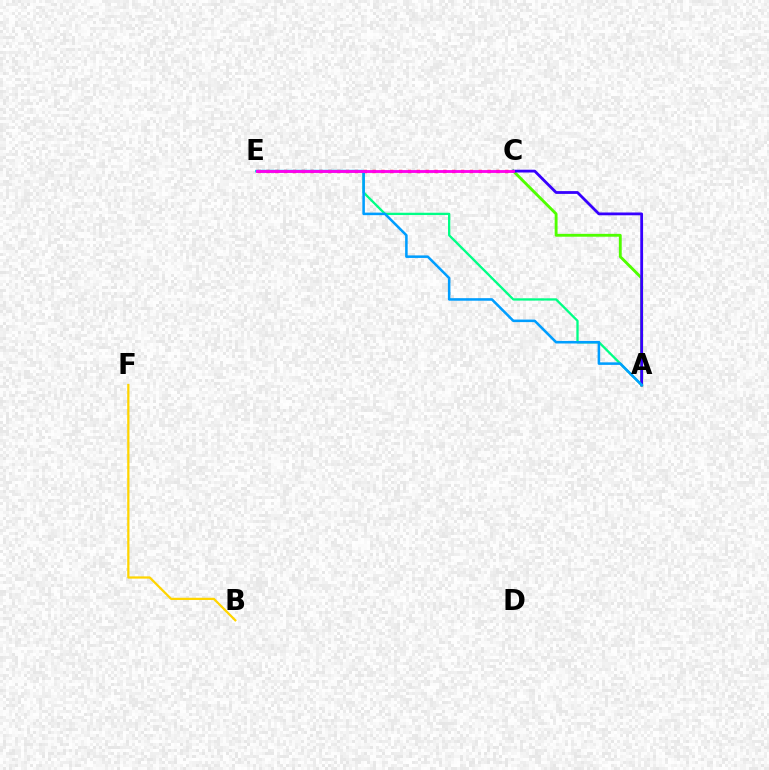{('A', 'C'): [{'color': '#4fff00', 'line_style': 'solid', 'thickness': 2.06}, {'color': '#3700ff', 'line_style': 'solid', 'thickness': 2.01}], ('A', 'E'): [{'color': '#00ff86', 'line_style': 'solid', 'thickness': 1.66}, {'color': '#009eff', 'line_style': 'solid', 'thickness': 1.83}], ('B', 'F'): [{'color': '#ffd500', 'line_style': 'solid', 'thickness': 1.62}], ('C', 'E'): [{'color': '#ff0000', 'line_style': 'dotted', 'thickness': 2.4}, {'color': '#ff00ed', 'line_style': 'solid', 'thickness': 2.05}]}